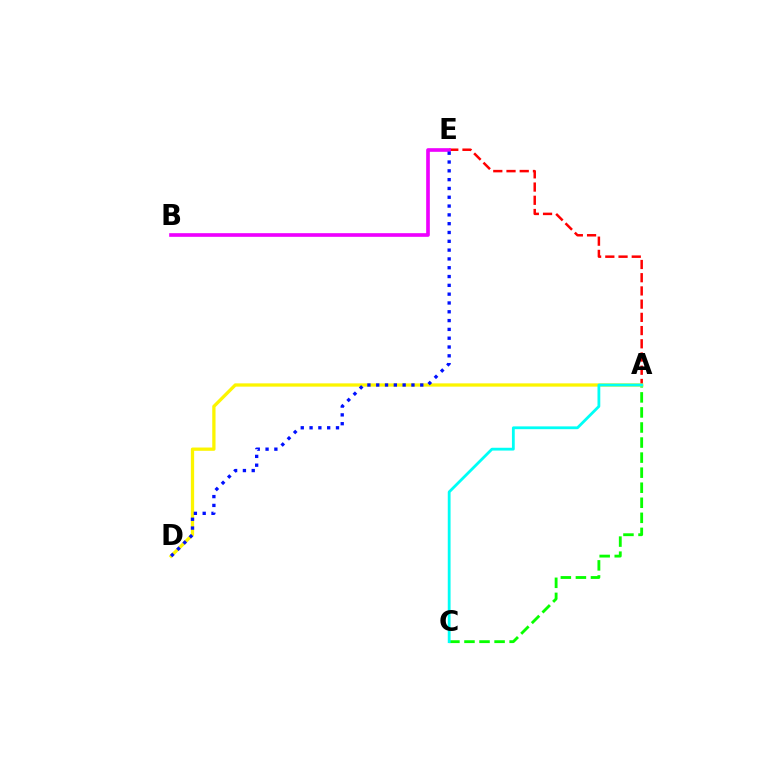{('A', 'E'): [{'color': '#ff0000', 'line_style': 'dashed', 'thickness': 1.8}], ('A', 'C'): [{'color': '#08ff00', 'line_style': 'dashed', 'thickness': 2.05}, {'color': '#00fff6', 'line_style': 'solid', 'thickness': 2.01}], ('B', 'E'): [{'color': '#ee00ff', 'line_style': 'solid', 'thickness': 2.63}], ('A', 'D'): [{'color': '#fcf500', 'line_style': 'solid', 'thickness': 2.36}], ('D', 'E'): [{'color': '#0010ff', 'line_style': 'dotted', 'thickness': 2.39}]}